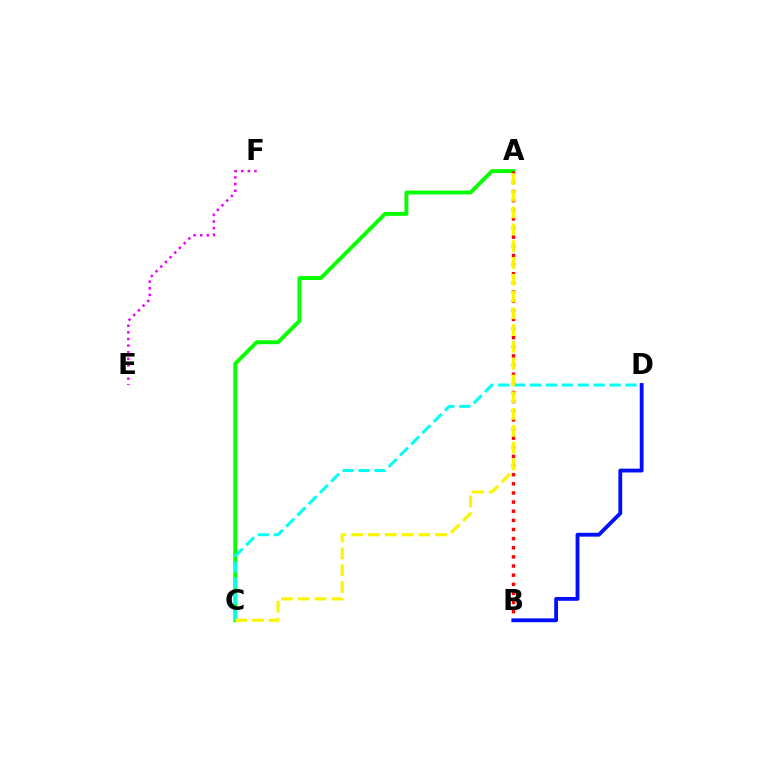{('A', 'C'): [{'color': '#08ff00', 'line_style': 'solid', 'thickness': 2.82}, {'color': '#fcf500', 'line_style': 'dashed', 'thickness': 2.28}], ('E', 'F'): [{'color': '#ee00ff', 'line_style': 'dotted', 'thickness': 1.8}], ('A', 'B'): [{'color': '#ff0000', 'line_style': 'dotted', 'thickness': 2.48}], ('C', 'D'): [{'color': '#00fff6', 'line_style': 'dashed', 'thickness': 2.16}], ('B', 'D'): [{'color': '#0010ff', 'line_style': 'solid', 'thickness': 2.75}]}